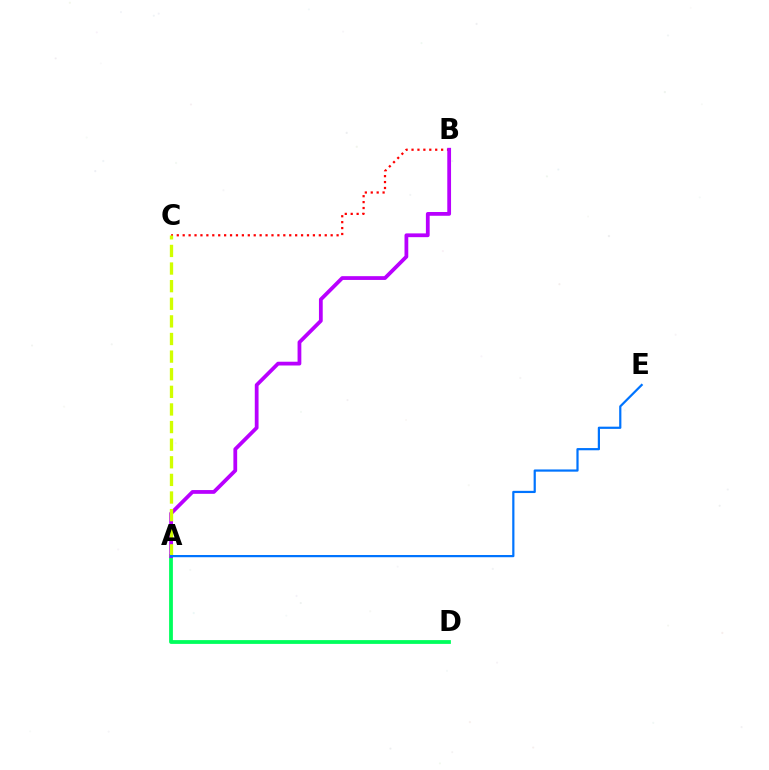{('B', 'C'): [{'color': '#ff0000', 'line_style': 'dotted', 'thickness': 1.61}], ('A', 'D'): [{'color': '#00ff5c', 'line_style': 'solid', 'thickness': 2.73}], ('A', 'B'): [{'color': '#b900ff', 'line_style': 'solid', 'thickness': 2.72}], ('A', 'C'): [{'color': '#d1ff00', 'line_style': 'dashed', 'thickness': 2.39}], ('A', 'E'): [{'color': '#0074ff', 'line_style': 'solid', 'thickness': 1.59}]}